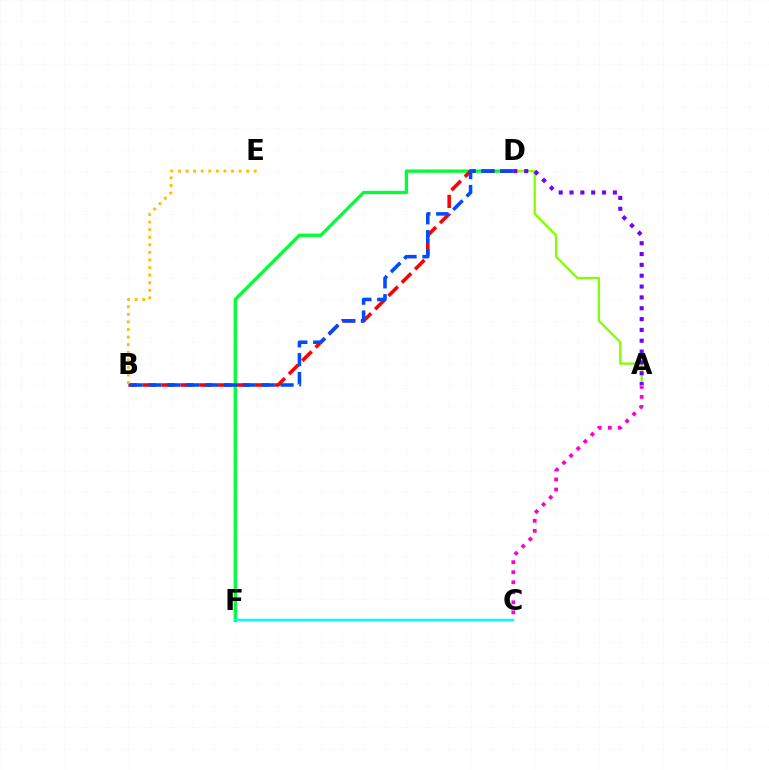{('A', 'C'): [{'color': '#ff00cf', 'line_style': 'dotted', 'thickness': 2.73}], ('D', 'F'): [{'color': '#00ff39', 'line_style': 'solid', 'thickness': 2.39}], ('B', 'D'): [{'color': '#ff0000', 'line_style': 'dashed', 'thickness': 2.56}, {'color': '#004bff', 'line_style': 'dashed', 'thickness': 2.56}], ('A', 'D'): [{'color': '#84ff00', 'line_style': 'solid', 'thickness': 1.67}, {'color': '#7200ff', 'line_style': 'dotted', 'thickness': 2.94}], ('C', 'F'): [{'color': '#00fff6', 'line_style': 'solid', 'thickness': 1.69}], ('B', 'E'): [{'color': '#ffbd00', 'line_style': 'dotted', 'thickness': 2.06}]}